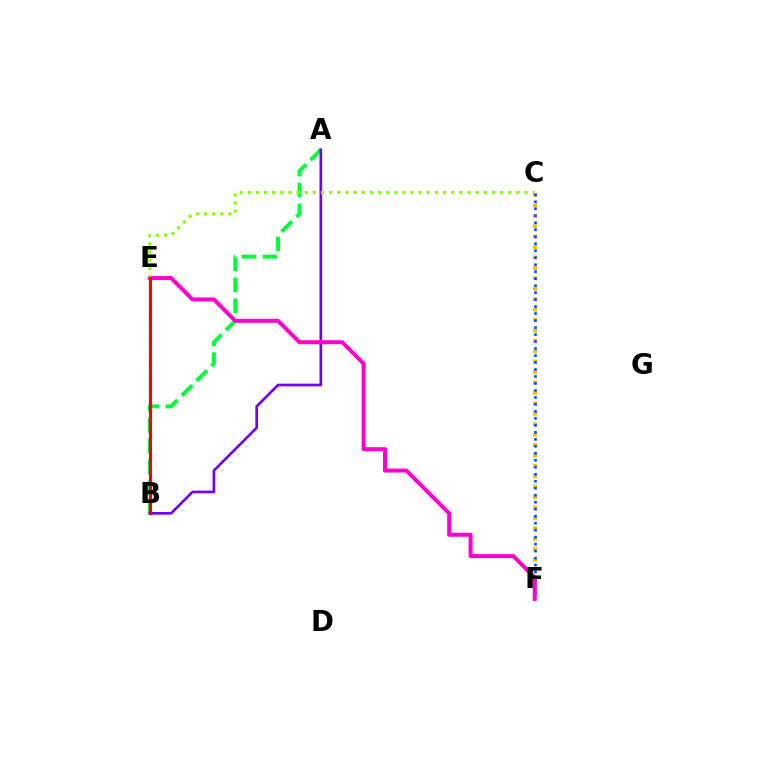{('A', 'B'): [{'color': '#00ff39', 'line_style': 'dashed', 'thickness': 2.84}, {'color': '#7200ff', 'line_style': 'solid', 'thickness': 1.92}], ('B', 'E'): [{'color': '#00fff6', 'line_style': 'dashed', 'thickness': 1.7}, {'color': '#ff0000', 'line_style': 'solid', 'thickness': 2.26}], ('C', 'F'): [{'color': '#ffbd00', 'line_style': 'dotted', 'thickness': 2.83}, {'color': '#004bff', 'line_style': 'dotted', 'thickness': 1.9}], ('E', 'F'): [{'color': '#ff00cf', 'line_style': 'solid', 'thickness': 2.87}], ('C', 'E'): [{'color': '#84ff00', 'line_style': 'dotted', 'thickness': 2.21}]}